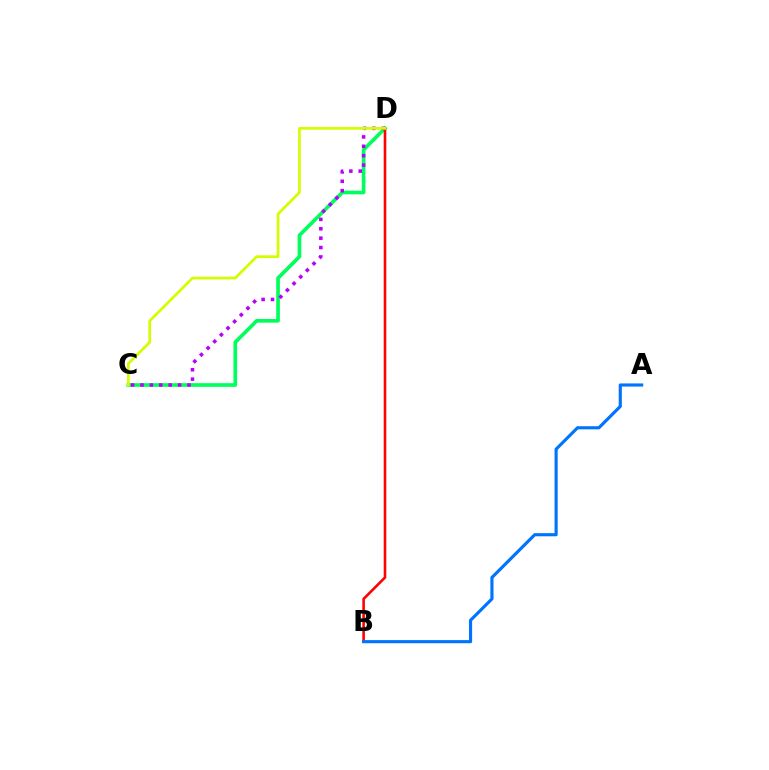{('C', 'D'): [{'color': '#00ff5c', 'line_style': 'solid', 'thickness': 2.63}, {'color': '#b900ff', 'line_style': 'dotted', 'thickness': 2.55}, {'color': '#d1ff00', 'line_style': 'solid', 'thickness': 1.96}], ('B', 'D'): [{'color': '#ff0000', 'line_style': 'solid', 'thickness': 1.87}], ('A', 'B'): [{'color': '#0074ff', 'line_style': 'solid', 'thickness': 2.26}]}